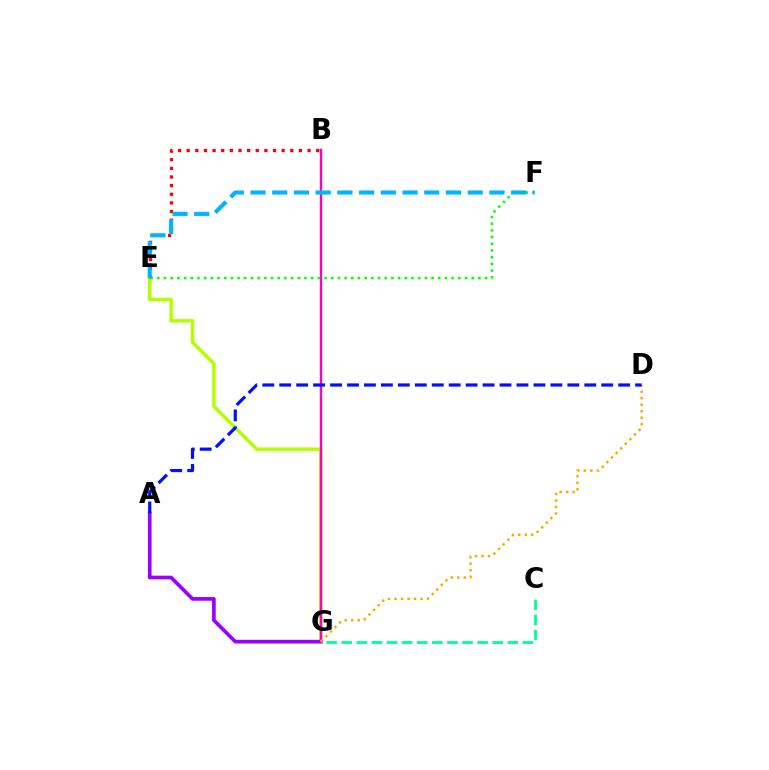{('E', 'G'): [{'color': '#b3ff00', 'line_style': 'solid', 'thickness': 2.49}], ('A', 'G'): [{'color': '#9b00ff', 'line_style': 'solid', 'thickness': 2.64}], ('B', 'G'): [{'color': '#ff00bd', 'line_style': 'solid', 'thickness': 1.71}], ('C', 'G'): [{'color': '#00ff9d', 'line_style': 'dashed', 'thickness': 2.05}], ('B', 'E'): [{'color': '#ff0000', 'line_style': 'dotted', 'thickness': 2.35}], ('E', 'F'): [{'color': '#08ff00', 'line_style': 'dotted', 'thickness': 1.82}, {'color': '#00b5ff', 'line_style': 'dashed', 'thickness': 2.95}], ('D', 'G'): [{'color': '#ffa500', 'line_style': 'dotted', 'thickness': 1.77}], ('A', 'D'): [{'color': '#0010ff', 'line_style': 'dashed', 'thickness': 2.3}]}